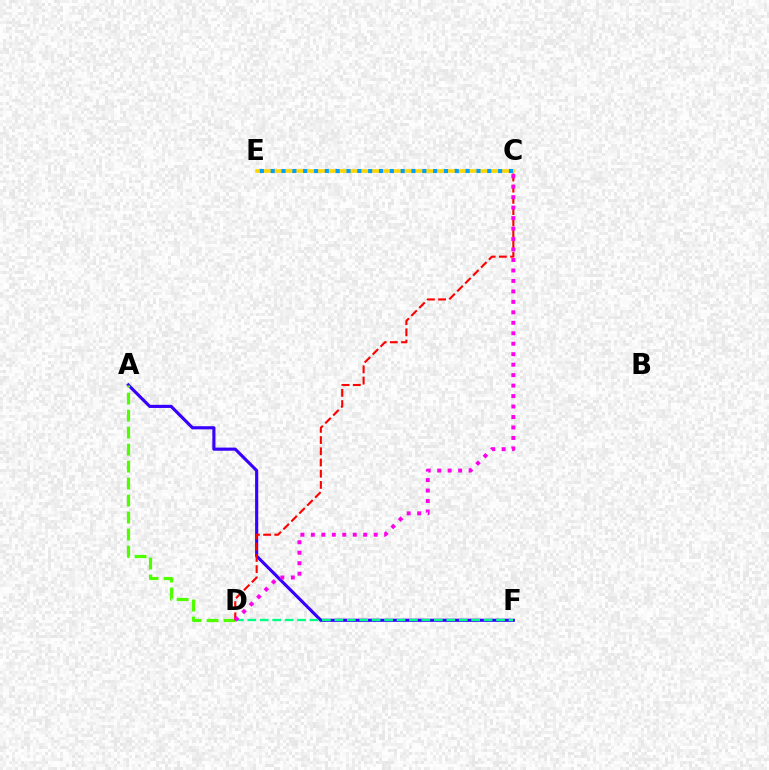{('A', 'F'): [{'color': '#3700ff', 'line_style': 'solid', 'thickness': 2.25}], ('C', 'E'): [{'color': '#ffd500', 'line_style': 'solid', 'thickness': 2.62}, {'color': '#009eff', 'line_style': 'dotted', 'thickness': 2.94}], ('A', 'D'): [{'color': '#4fff00', 'line_style': 'dashed', 'thickness': 2.31}], ('D', 'F'): [{'color': '#00ff86', 'line_style': 'dashed', 'thickness': 1.69}], ('C', 'D'): [{'color': '#ff0000', 'line_style': 'dashed', 'thickness': 1.52}, {'color': '#ff00ed', 'line_style': 'dotted', 'thickness': 2.84}]}